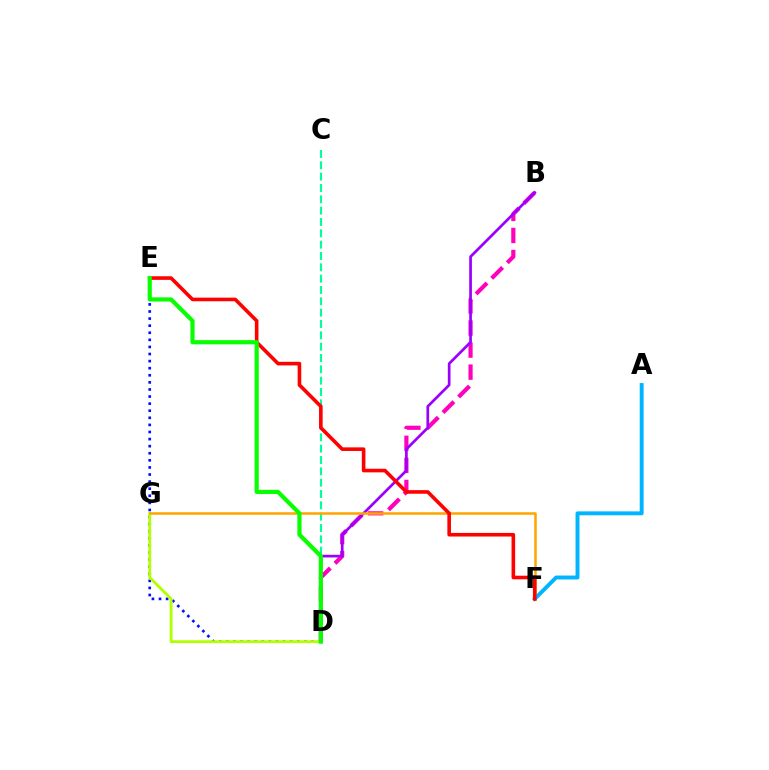{('C', 'D'): [{'color': '#00ff9d', 'line_style': 'dashed', 'thickness': 1.54}], ('B', 'D'): [{'color': '#ff00bd', 'line_style': 'dashed', 'thickness': 3.0}, {'color': '#9b00ff', 'line_style': 'solid', 'thickness': 1.94}], ('D', 'E'): [{'color': '#0010ff', 'line_style': 'dotted', 'thickness': 1.93}, {'color': '#08ff00', 'line_style': 'solid', 'thickness': 3.0}], ('D', 'G'): [{'color': '#b3ff00', 'line_style': 'solid', 'thickness': 2.04}], ('F', 'G'): [{'color': '#ffa500', 'line_style': 'solid', 'thickness': 1.82}], ('A', 'F'): [{'color': '#00b5ff', 'line_style': 'solid', 'thickness': 2.81}], ('E', 'F'): [{'color': '#ff0000', 'line_style': 'solid', 'thickness': 2.59}]}